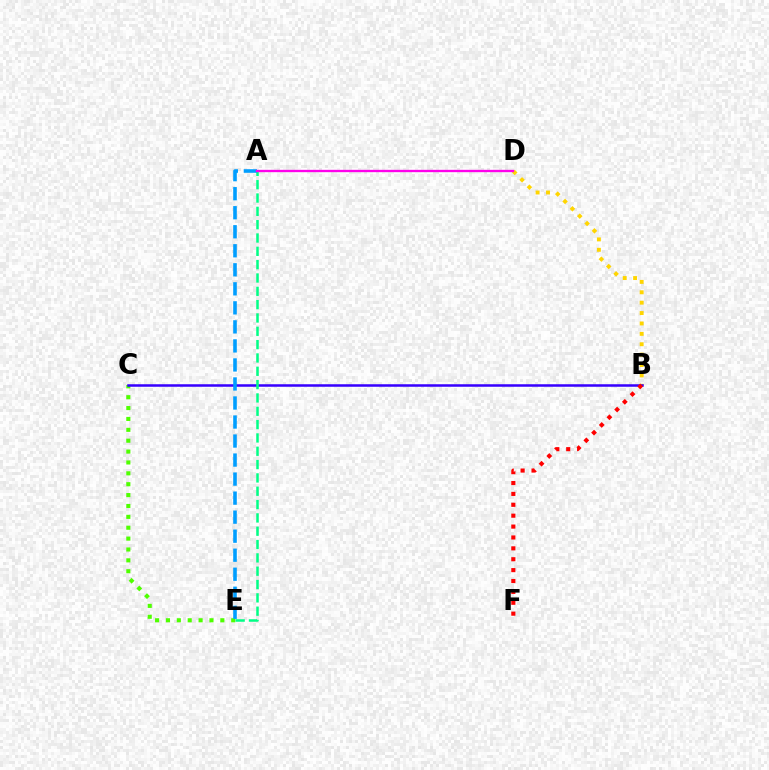{('C', 'E'): [{'color': '#4fff00', 'line_style': 'dotted', 'thickness': 2.96}], ('B', 'D'): [{'color': '#ffd500', 'line_style': 'dotted', 'thickness': 2.82}], ('B', 'C'): [{'color': '#3700ff', 'line_style': 'solid', 'thickness': 1.81}], ('A', 'E'): [{'color': '#00ff86', 'line_style': 'dashed', 'thickness': 1.81}, {'color': '#009eff', 'line_style': 'dashed', 'thickness': 2.58}], ('A', 'D'): [{'color': '#ff00ed', 'line_style': 'solid', 'thickness': 1.69}], ('B', 'F'): [{'color': '#ff0000', 'line_style': 'dotted', 'thickness': 2.96}]}